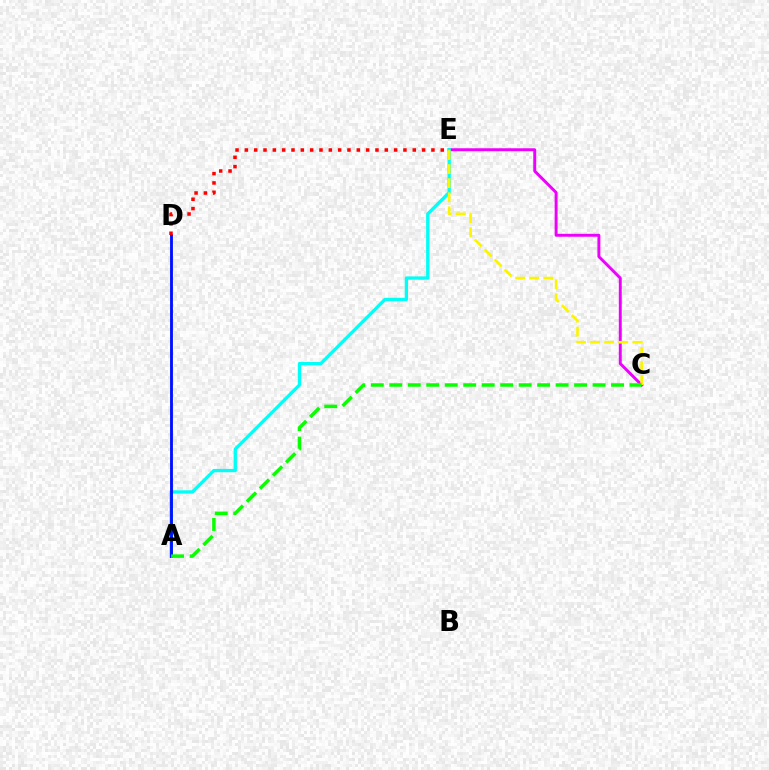{('C', 'E'): [{'color': '#ee00ff', 'line_style': 'solid', 'thickness': 2.12}, {'color': '#fcf500', 'line_style': 'dashed', 'thickness': 1.91}], ('A', 'E'): [{'color': '#00fff6', 'line_style': 'solid', 'thickness': 2.38}], ('A', 'D'): [{'color': '#0010ff', 'line_style': 'solid', 'thickness': 2.06}], ('A', 'C'): [{'color': '#08ff00', 'line_style': 'dashed', 'thickness': 2.51}], ('D', 'E'): [{'color': '#ff0000', 'line_style': 'dotted', 'thickness': 2.53}]}